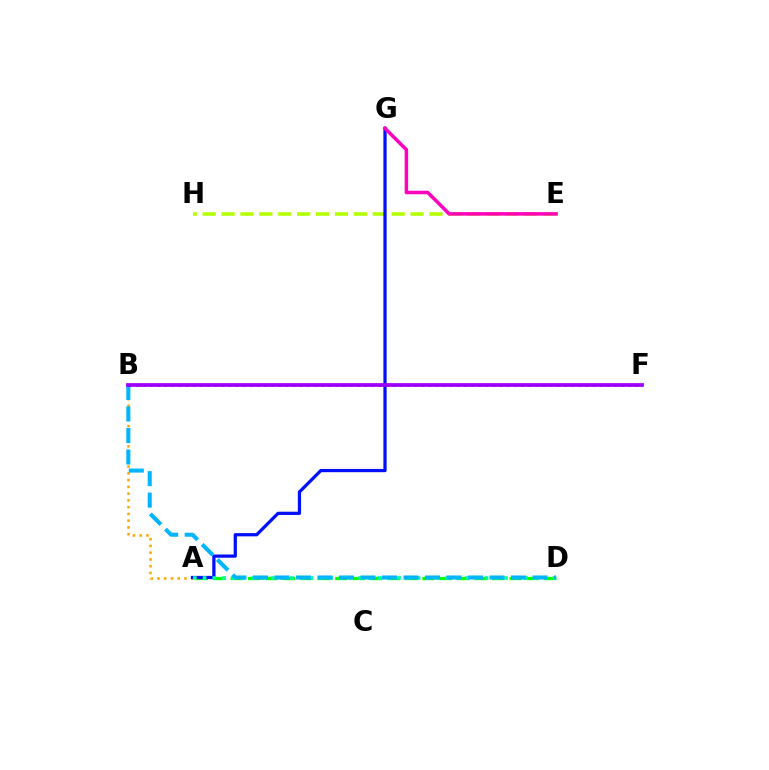{('A', 'B'): [{'color': '#ffa500', 'line_style': 'dotted', 'thickness': 1.83}], ('A', 'D'): [{'color': '#08ff00', 'line_style': 'dashed', 'thickness': 2.37}, {'color': '#00ff9d', 'line_style': 'dotted', 'thickness': 2.64}], ('E', 'H'): [{'color': '#b3ff00', 'line_style': 'dashed', 'thickness': 2.57}], ('A', 'G'): [{'color': '#0010ff', 'line_style': 'solid', 'thickness': 2.33}], ('B', 'D'): [{'color': '#00b5ff', 'line_style': 'dashed', 'thickness': 2.92}], ('B', 'F'): [{'color': '#ff0000', 'line_style': 'dotted', 'thickness': 1.94}, {'color': '#9b00ff', 'line_style': 'solid', 'thickness': 2.69}], ('E', 'G'): [{'color': '#ff00bd', 'line_style': 'solid', 'thickness': 2.53}]}